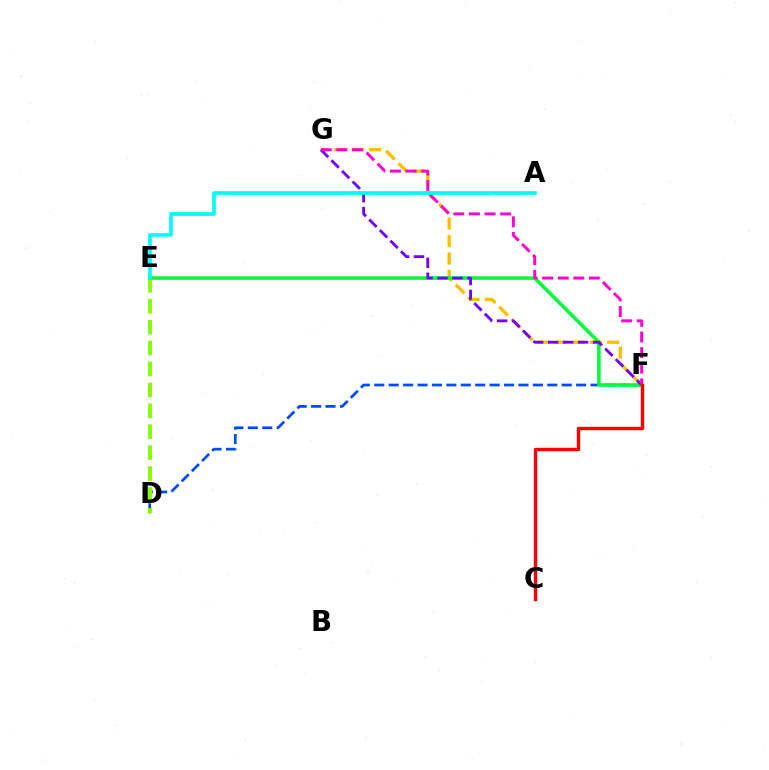{('F', 'G'): [{'color': '#ffbd00', 'line_style': 'dashed', 'thickness': 2.38}, {'color': '#7200ff', 'line_style': 'dashed', 'thickness': 2.03}, {'color': '#ff00cf', 'line_style': 'dashed', 'thickness': 2.12}], ('D', 'F'): [{'color': '#004bff', 'line_style': 'dashed', 'thickness': 1.96}], ('D', 'E'): [{'color': '#84ff00', 'line_style': 'dashed', 'thickness': 2.84}], ('E', 'F'): [{'color': '#00ff39', 'line_style': 'solid', 'thickness': 2.55}], ('A', 'E'): [{'color': '#00fff6', 'line_style': 'solid', 'thickness': 2.65}], ('C', 'F'): [{'color': '#ff0000', 'line_style': 'solid', 'thickness': 2.44}]}